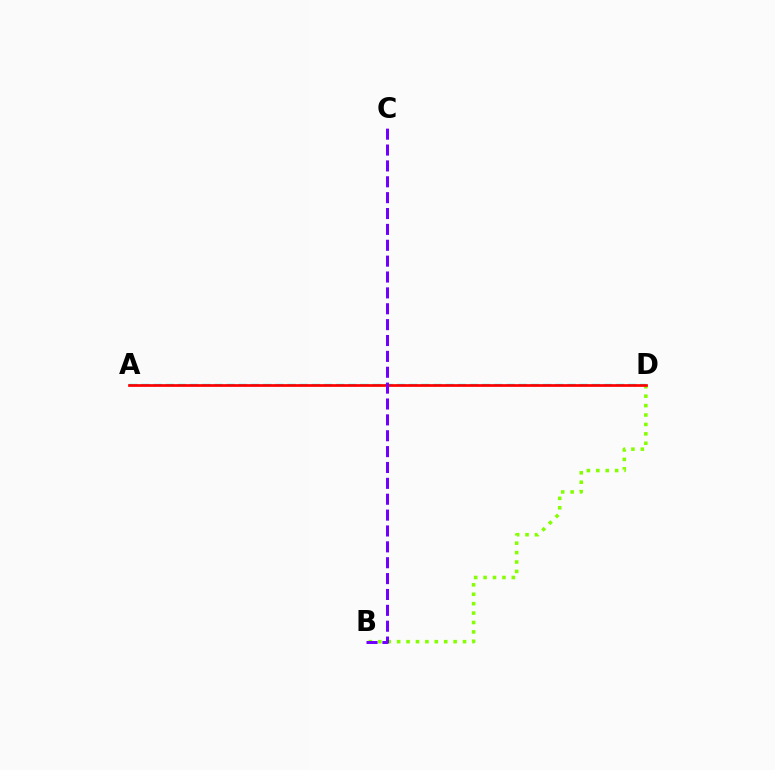{('B', 'D'): [{'color': '#84ff00', 'line_style': 'dotted', 'thickness': 2.56}], ('A', 'D'): [{'color': '#00fff6', 'line_style': 'dashed', 'thickness': 1.65}, {'color': '#ff0000', 'line_style': 'solid', 'thickness': 1.95}], ('B', 'C'): [{'color': '#7200ff', 'line_style': 'dashed', 'thickness': 2.16}]}